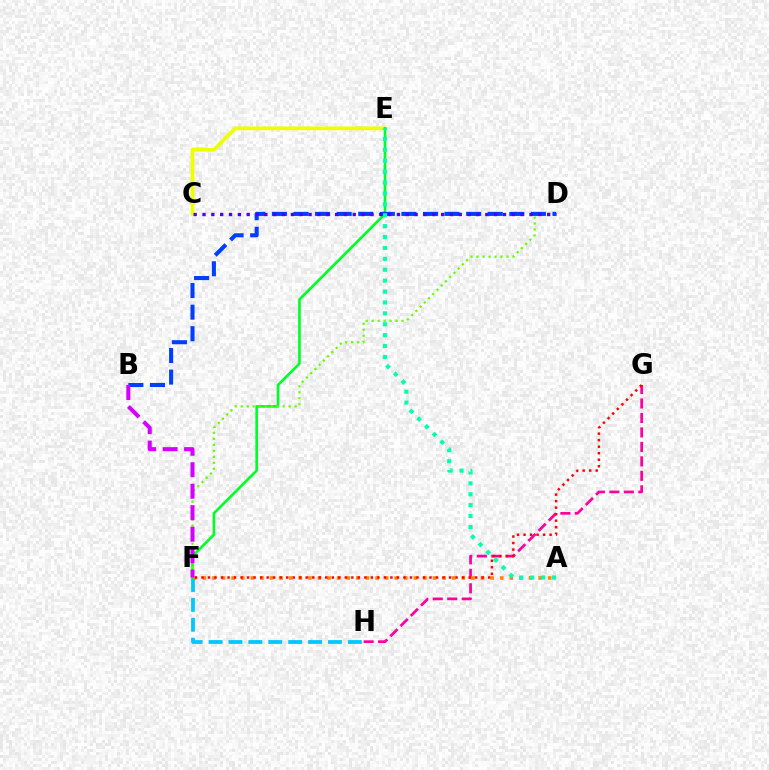{('G', 'H'): [{'color': '#ff00a0', 'line_style': 'dashed', 'thickness': 1.97}], ('C', 'E'): [{'color': '#eeff00', 'line_style': 'solid', 'thickness': 2.67}], ('F', 'H'): [{'color': '#00c7ff', 'line_style': 'dashed', 'thickness': 2.7}], ('A', 'F'): [{'color': '#ff8800', 'line_style': 'dotted', 'thickness': 2.61}], ('E', 'F'): [{'color': '#00ff27', 'line_style': 'solid', 'thickness': 1.9}], ('D', 'F'): [{'color': '#66ff00', 'line_style': 'dotted', 'thickness': 1.62}], ('B', 'D'): [{'color': '#003fff', 'line_style': 'dashed', 'thickness': 2.93}], ('F', 'G'): [{'color': '#ff0000', 'line_style': 'dotted', 'thickness': 1.77}], ('C', 'D'): [{'color': '#4f00ff', 'line_style': 'dotted', 'thickness': 2.4}], ('A', 'E'): [{'color': '#00ffaf', 'line_style': 'dotted', 'thickness': 2.96}], ('B', 'F'): [{'color': '#d600ff', 'line_style': 'dashed', 'thickness': 2.92}]}